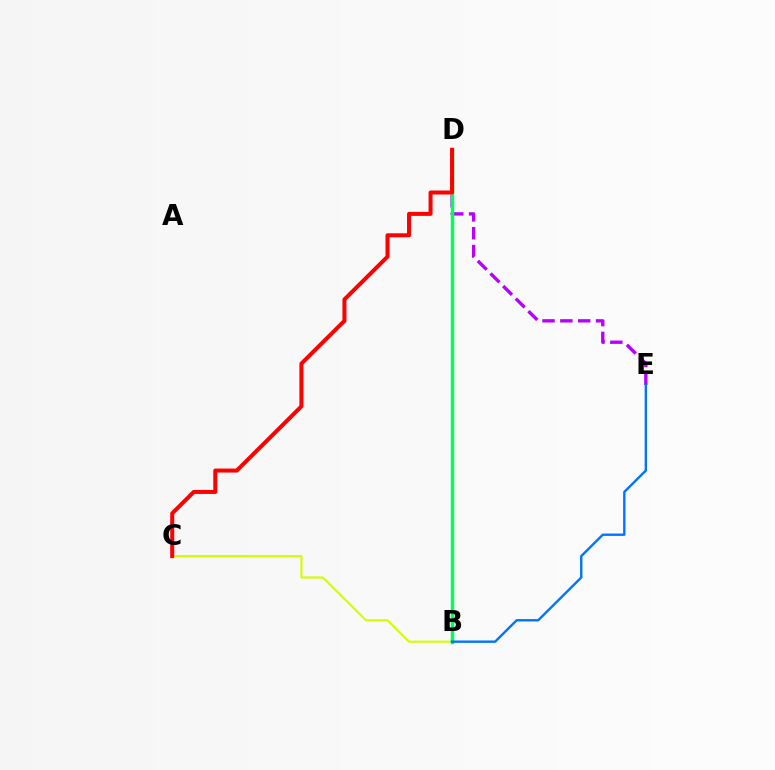{('B', 'C'): [{'color': '#d1ff00', 'line_style': 'solid', 'thickness': 1.54}], ('D', 'E'): [{'color': '#b900ff', 'line_style': 'dashed', 'thickness': 2.42}], ('B', 'D'): [{'color': '#00ff5c', 'line_style': 'solid', 'thickness': 2.5}], ('C', 'D'): [{'color': '#ff0000', 'line_style': 'solid', 'thickness': 2.88}], ('B', 'E'): [{'color': '#0074ff', 'line_style': 'solid', 'thickness': 1.71}]}